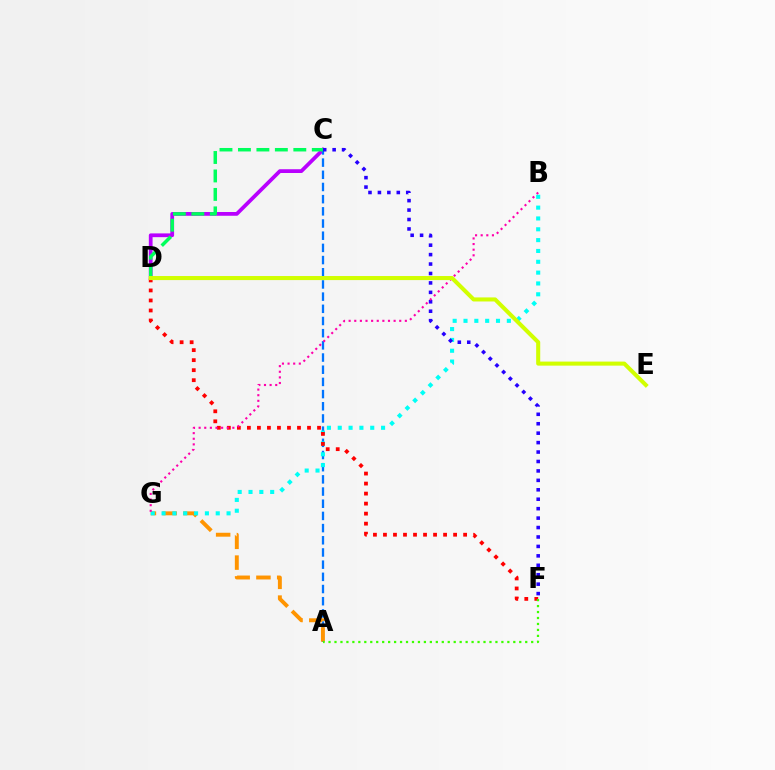{('C', 'D'): [{'color': '#b900ff', 'line_style': 'solid', 'thickness': 2.71}, {'color': '#00ff5c', 'line_style': 'dashed', 'thickness': 2.51}], ('A', 'C'): [{'color': '#0074ff', 'line_style': 'dashed', 'thickness': 1.66}], ('A', 'G'): [{'color': '#ff9400', 'line_style': 'dashed', 'thickness': 2.82}], ('B', 'G'): [{'color': '#00fff6', 'line_style': 'dotted', 'thickness': 2.94}, {'color': '#ff00ac', 'line_style': 'dotted', 'thickness': 1.53}], ('D', 'F'): [{'color': '#ff0000', 'line_style': 'dotted', 'thickness': 2.72}], ('A', 'F'): [{'color': '#3dff00', 'line_style': 'dotted', 'thickness': 1.62}], ('C', 'F'): [{'color': '#2500ff', 'line_style': 'dotted', 'thickness': 2.56}], ('D', 'E'): [{'color': '#d1ff00', 'line_style': 'solid', 'thickness': 2.92}]}